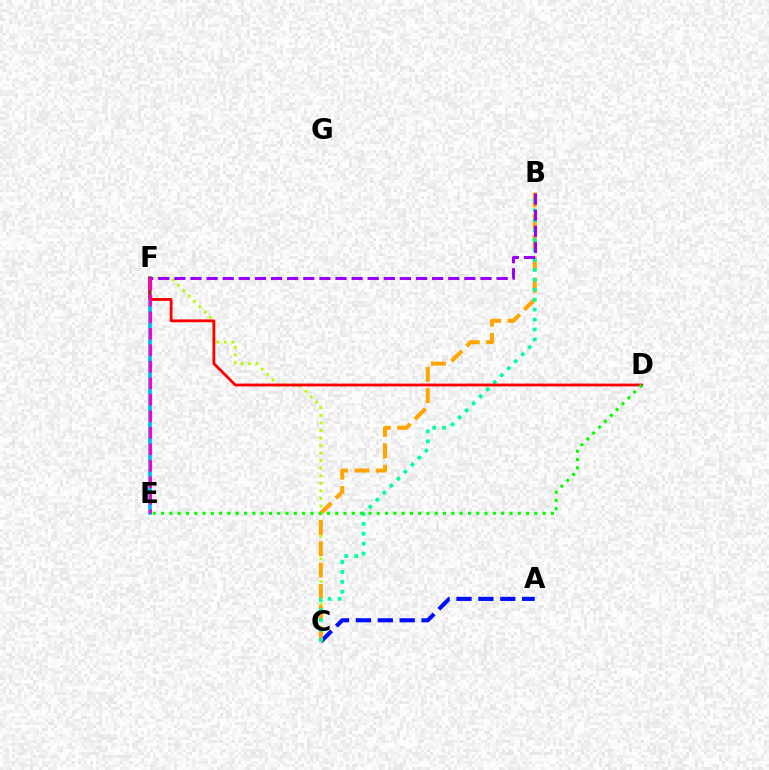{('E', 'F'): [{'color': '#00b5ff', 'line_style': 'solid', 'thickness': 2.65}, {'color': '#ff00bd', 'line_style': 'dashed', 'thickness': 2.24}], ('A', 'C'): [{'color': '#0010ff', 'line_style': 'dashed', 'thickness': 2.97}], ('C', 'F'): [{'color': '#b3ff00', 'line_style': 'dotted', 'thickness': 2.05}], ('B', 'C'): [{'color': '#ffa500', 'line_style': 'dashed', 'thickness': 2.9}, {'color': '#00ff9d', 'line_style': 'dotted', 'thickness': 2.7}], ('D', 'F'): [{'color': '#ff0000', 'line_style': 'solid', 'thickness': 2.03}], ('B', 'F'): [{'color': '#9b00ff', 'line_style': 'dashed', 'thickness': 2.19}], ('D', 'E'): [{'color': '#08ff00', 'line_style': 'dotted', 'thickness': 2.25}]}